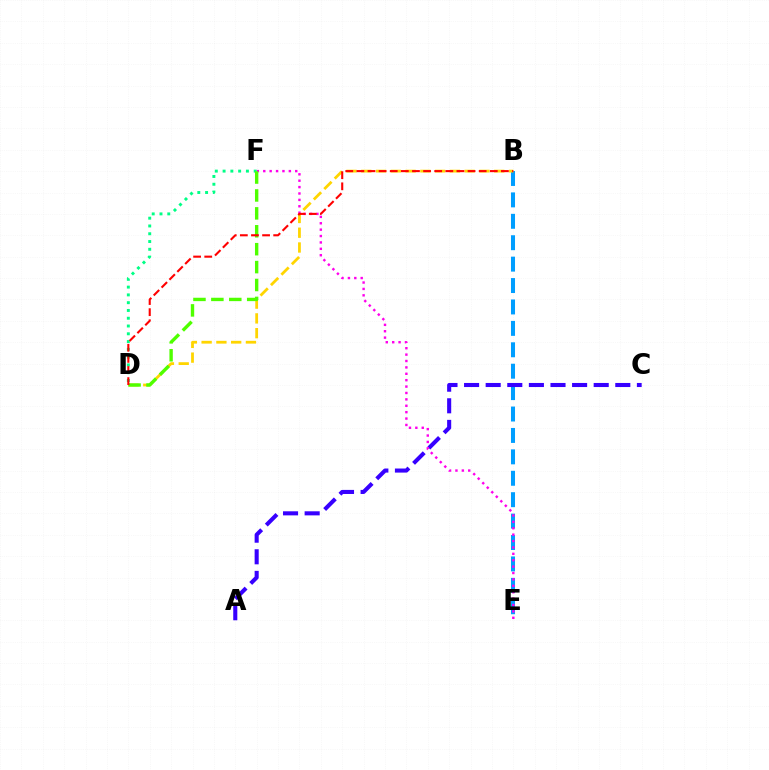{('B', 'E'): [{'color': '#009eff', 'line_style': 'dashed', 'thickness': 2.91}], ('A', 'C'): [{'color': '#3700ff', 'line_style': 'dashed', 'thickness': 2.93}], ('B', 'D'): [{'color': '#ffd500', 'line_style': 'dashed', 'thickness': 2.01}, {'color': '#ff0000', 'line_style': 'dashed', 'thickness': 1.51}], ('E', 'F'): [{'color': '#ff00ed', 'line_style': 'dotted', 'thickness': 1.74}], ('D', 'F'): [{'color': '#00ff86', 'line_style': 'dotted', 'thickness': 2.11}, {'color': '#4fff00', 'line_style': 'dashed', 'thickness': 2.43}]}